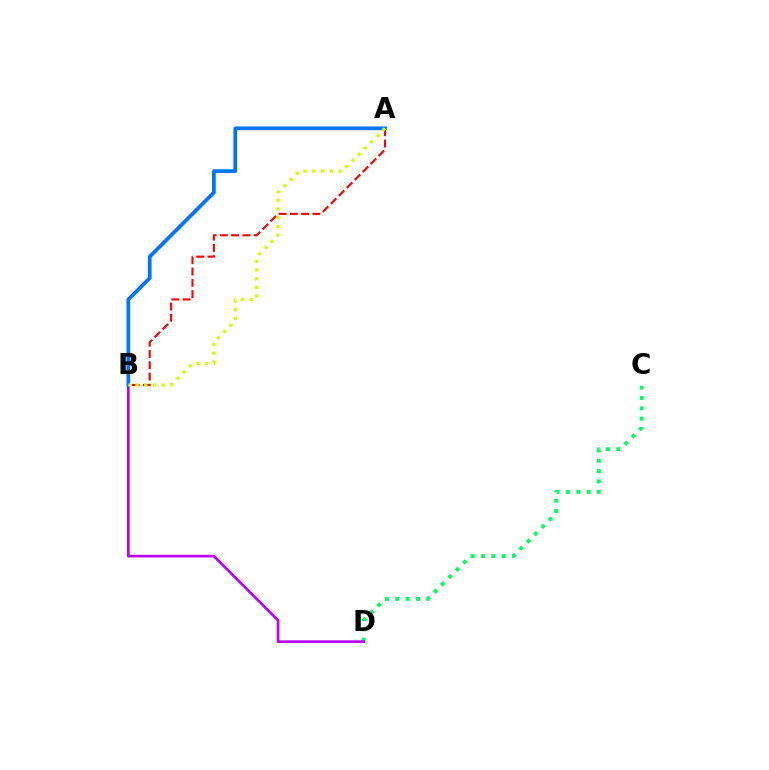{('C', 'D'): [{'color': '#00ff5c', 'line_style': 'dotted', 'thickness': 2.81}], ('A', 'B'): [{'color': '#ff0000', 'line_style': 'dashed', 'thickness': 1.53}, {'color': '#0074ff', 'line_style': 'solid', 'thickness': 2.68}, {'color': '#d1ff00', 'line_style': 'dotted', 'thickness': 2.37}], ('B', 'D'): [{'color': '#b900ff', 'line_style': 'solid', 'thickness': 1.92}]}